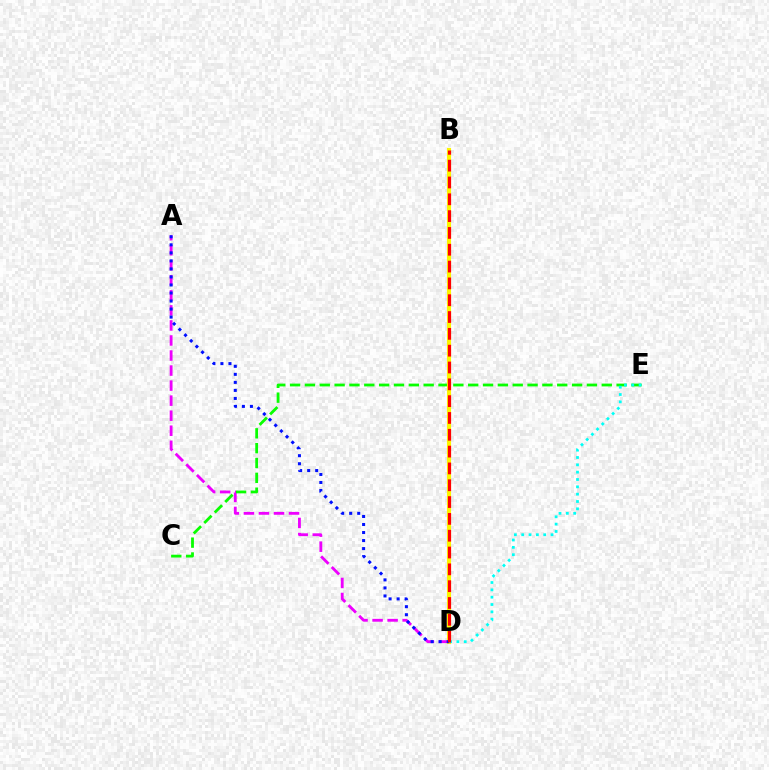{('A', 'D'): [{'color': '#ee00ff', 'line_style': 'dashed', 'thickness': 2.04}, {'color': '#0010ff', 'line_style': 'dotted', 'thickness': 2.18}], ('C', 'E'): [{'color': '#08ff00', 'line_style': 'dashed', 'thickness': 2.02}], ('B', 'D'): [{'color': '#fcf500', 'line_style': 'solid', 'thickness': 2.96}, {'color': '#ff0000', 'line_style': 'dashed', 'thickness': 2.29}], ('D', 'E'): [{'color': '#00fff6', 'line_style': 'dotted', 'thickness': 1.99}]}